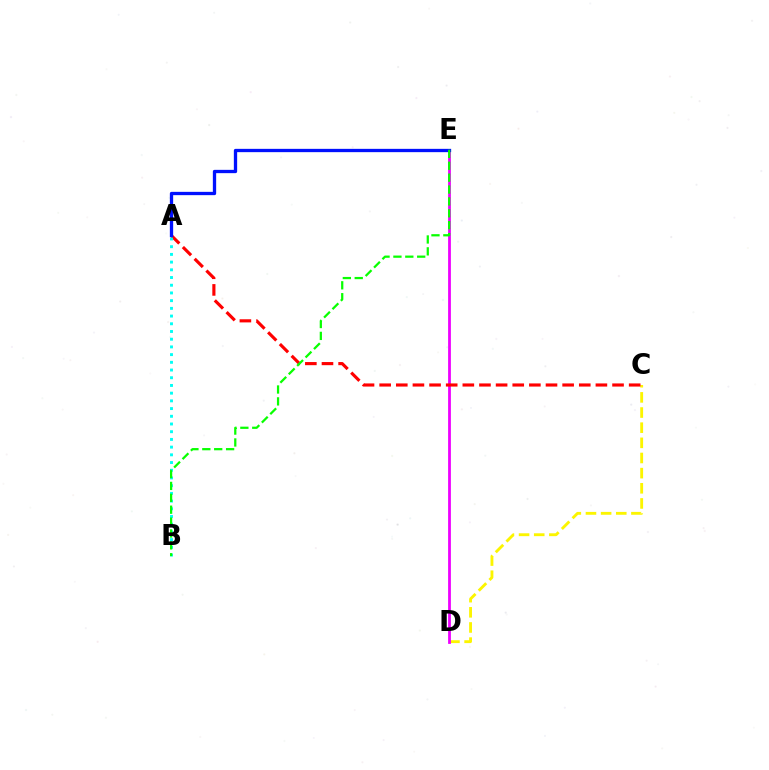{('C', 'D'): [{'color': '#fcf500', 'line_style': 'dashed', 'thickness': 2.06}], ('D', 'E'): [{'color': '#ee00ff', 'line_style': 'solid', 'thickness': 2.01}], ('A', 'C'): [{'color': '#ff0000', 'line_style': 'dashed', 'thickness': 2.26}], ('A', 'B'): [{'color': '#00fff6', 'line_style': 'dotted', 'thickness': 2.09}], ('A', 'E'): [{'color': '#0010ff', 'line_style': 'solid', 'thickness': 2.38}], ('B', 'E'): [{'color': '#08ff00', 'line_style': 'dashed', 'thickness': 1.61}]}